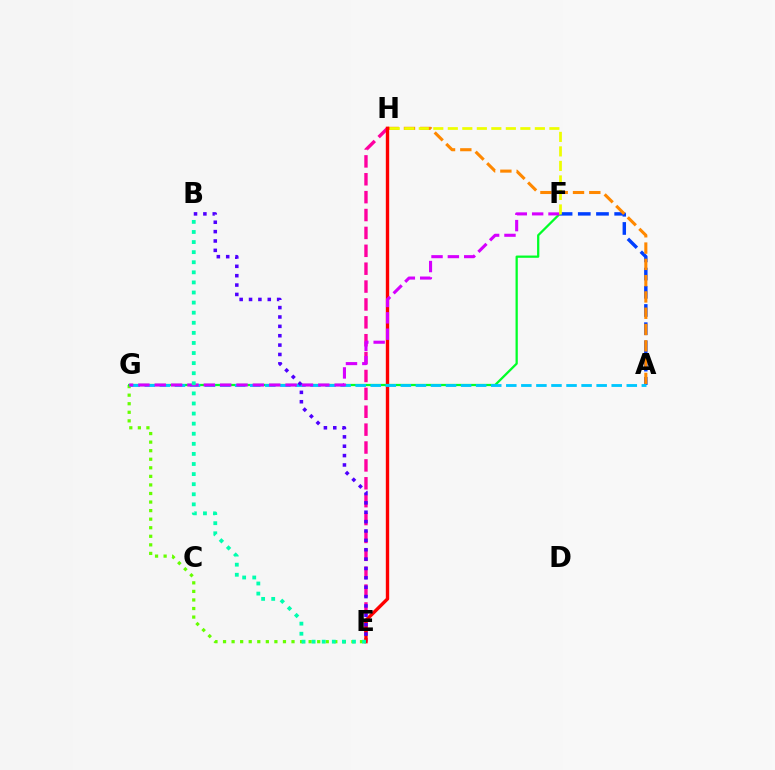{('A', 'F'): [{'color': '#003fff', 'line_style': 'dashed', 'thickness': 2.47}], ('E', 'G'): [{'color': '#66ff00', 'line_style': 'dotted', 'thickness': 2.33}], ('A', 'H'): [{'color': '#ff8800', 'line_style': 'dashed', 'thickness': 2.21}], ('E', 'H'): [{'color': '#ff00a0', 'line_style': 'dashed', 'thickness': 2.43}, {'color': '#ff0000', 'line_style': 'solid', 'thickness': 2.42}], ('F', 'G'): [{'color': '#00ff27', 'line_style': 'solid', 'thickness': 1.63}, {'color': '#d600ff', 'line_style': 'dashed', 'thickness': 2.22}], ('A', 'G'): [{'color': '#00c7ff', 'line_style': 'dashed', 'thickness': 2.05}], ('B', 'E'): [{'color': '#4f00ff', 'line_style': 'dotted', 'thickness': 2.55}, {'color': '#00ffaf', 'line_style': 'dotted', 'thickness': 2.74}], ('F', 'H'): [{'color': '#eeff00', 'line_style': 'dashed', 'thickness': 1.97}]}